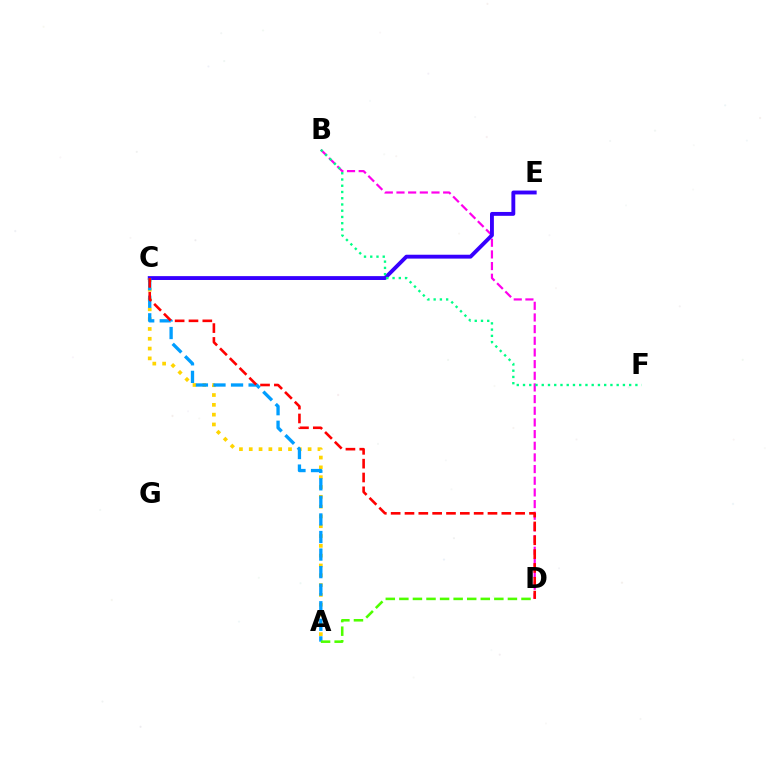{('B', 'D'): [{'color': '#ff00ed', 'line_style': 'dashed', 'thickness': 1.58}], ('A', 'C'): [{'color': '#ffd500', 'line_style': 'dotted', 'thickness': 2.67}, {'color': '#009eff', 'line_style': 'dashed', 'thickness': 2.39}], ('C', 'E'): [{'color': '#3700ff', 'line_style': 'solid', 'thickness': 2.79}], ('B', 'F'): [{'color': '#00ff86', 'line_style': 'dotted', 'thickness': 1.7}], ('A', 'D'): [{'color': '#4fff00', 'line_style': 'dashed', 'thickness': 1.84}], ('C', 'D'): [{'color': '#ff0000', 'line_style': 'dashed', 'thickness': 1.88}]}